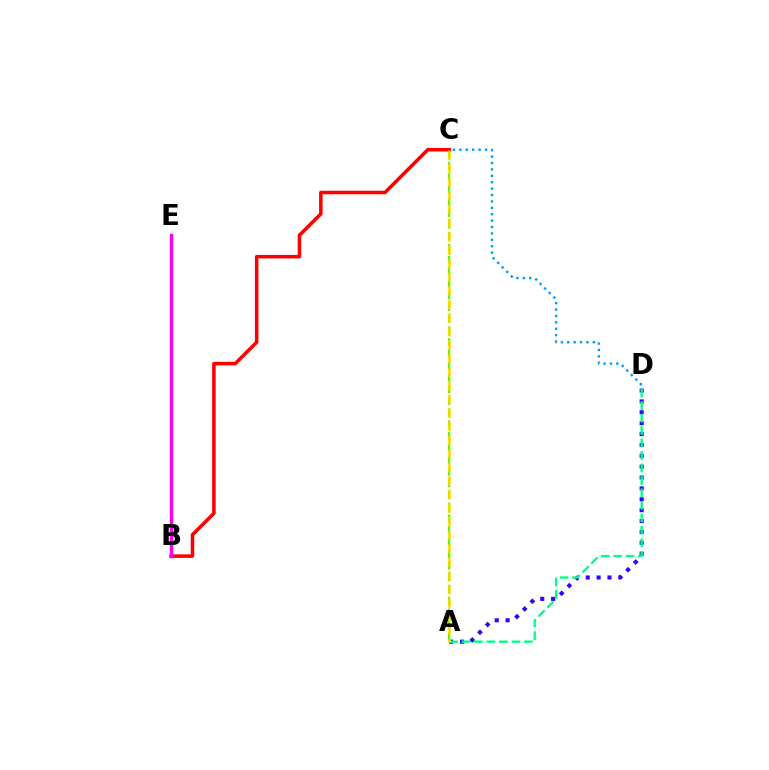{('A', 'C'): [{'color': '#4fff00', 'line_style': 'dashed', 'thickness': 1.6}, {'color': '#ffd500', 'line_style': 'dashed', 'thickness': 1.84}], ('A', 'D'): [{'color': '#3700ff', 'line_style': 'dotted', 'thickness': 2.95}, {'color': '#00ff86', 'line_style': 'dashed', 'thickness': 1.69}], ('C', 'D'): [{'color': '#009eff', 'line_style': 'dotted', 'thickness': 1.74}], ('B', 'C'): [{'color': '#ff0000', 'line_style': 'solid', 'thickness': 2.54}], ('B', 'E'): [{'color': '#ff00ed', 'line_style': 'solid', 'thickness': 2.45}]}